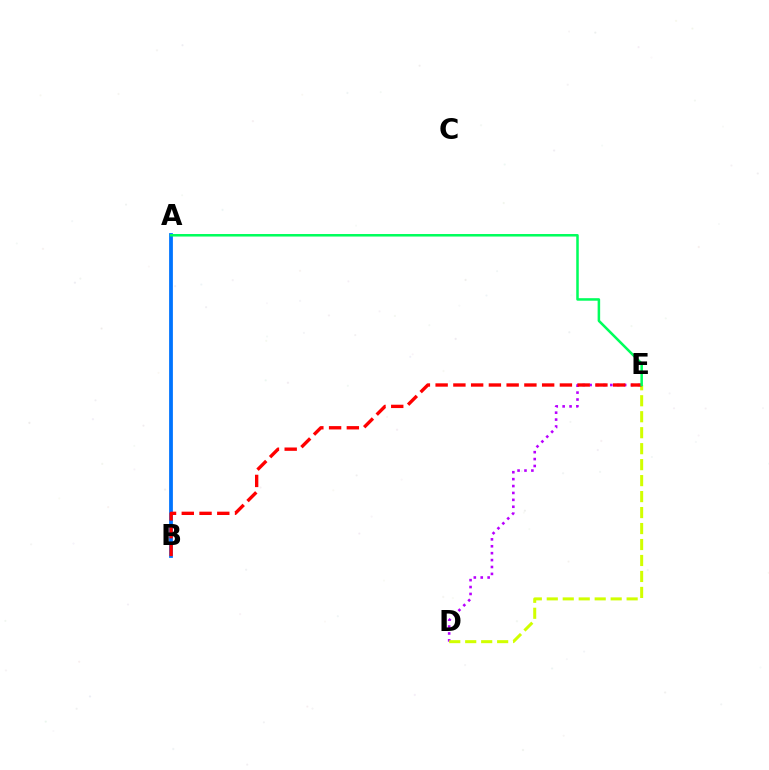{('A', 'B'): [{'color': '#0074ff', 'line_style': 'solid', 'thickness': 2.72}], ('D', 'E'): [{'color': '#b900ff', 'line_style': 'dotted', 'thickness': 1.88}, {'color': '#d1ff00', 'line_style': 'dashed', 'thickness': 2.17}], ('B', 'E'): [{'color': '#ff0000', 'line_style': 'dashed', 'thickness': 2.41}], ('A', 'E'): [{'color': '#00ff5c', 'line_style': 'solid', 'thickness': 1.82}]}